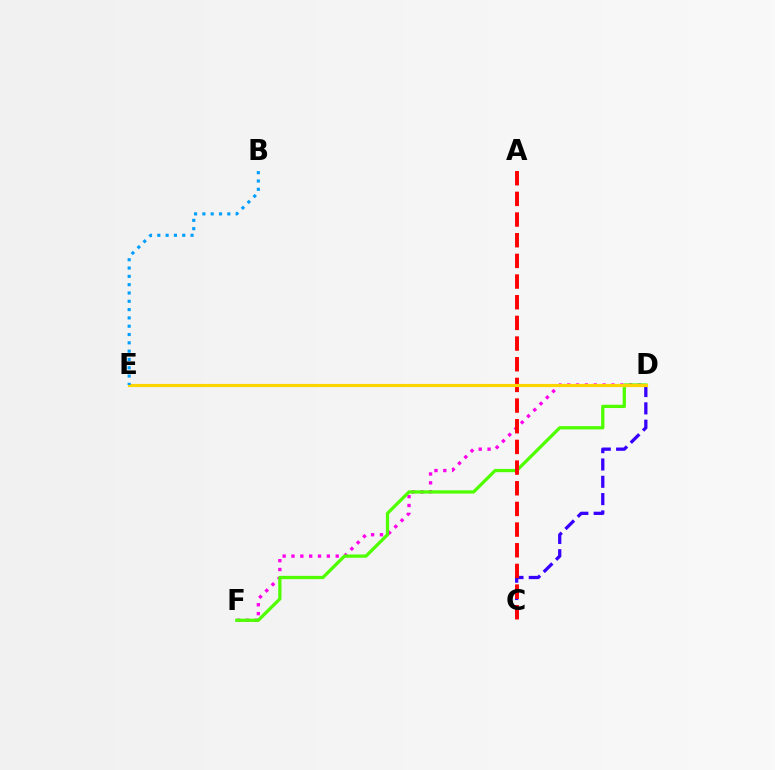{('D', 'F'): [{'color': '#ff00ed', 'line_style': 'dotted', 'thickness': 2.4}, {'color': '#4fff00', 'line_style': 'solid', 'thickness': 2.35}], ('D', 'E'): [{'color': '#00ff86', 'line_style': 'solid', 'thickness': 1.89}, {'color': '#ffd500', 'line_style': 'solid', 'thickness': 2.27}], ('C', 'D'): [{'color': '#3700ff', 'line_style': 'dashed', 'thickness': 2.35}], ('A', 'C'): [{'color': '#ff0000', 'line_style': 'dashed', 'thickness': 2.81}], ('B', 'E'): [{'color': '#009eff', 'line_style': 'dotted', 'thickness': 2.26}]}